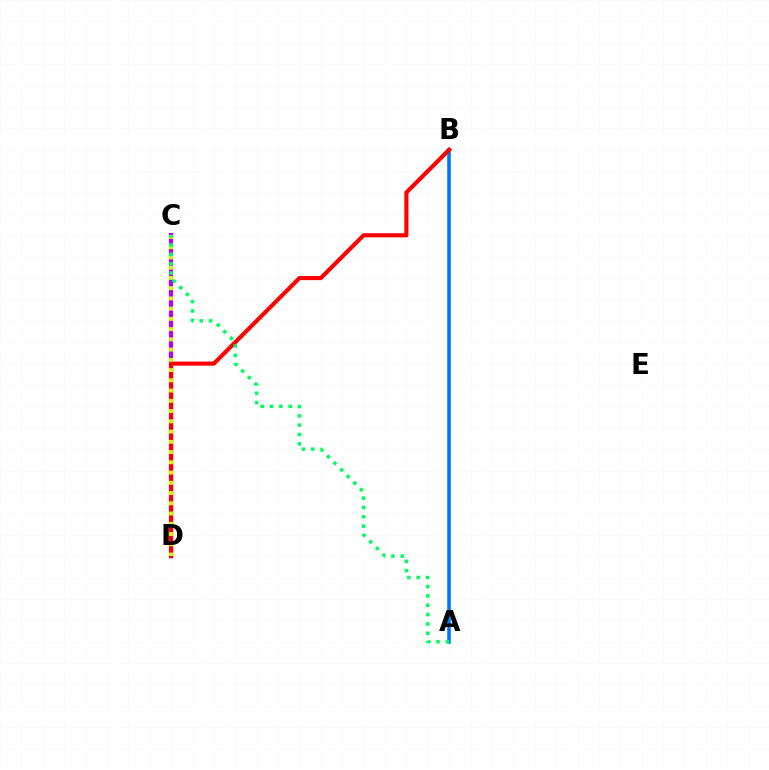{('C', 'D'): [{'color': '#b900ff', 'line_style': 'solid', 'thickness': 2.98}, {'color': '#d1ff00', 'line_style': 'dotted', 'thickness': 2.78}], ('A', 'B'): [{'color': '#0074ff', 'line_style': 'solid', 'thickness': 2.55}], ('B', 'D'): [{'color': '#ff0000', 'line_style': 'solid', 'thickness': 2.97}], ('A', 'C'): [{'color': '#00ff5c', 'line_style': 'dotted', 'thickness': 2.54}]}